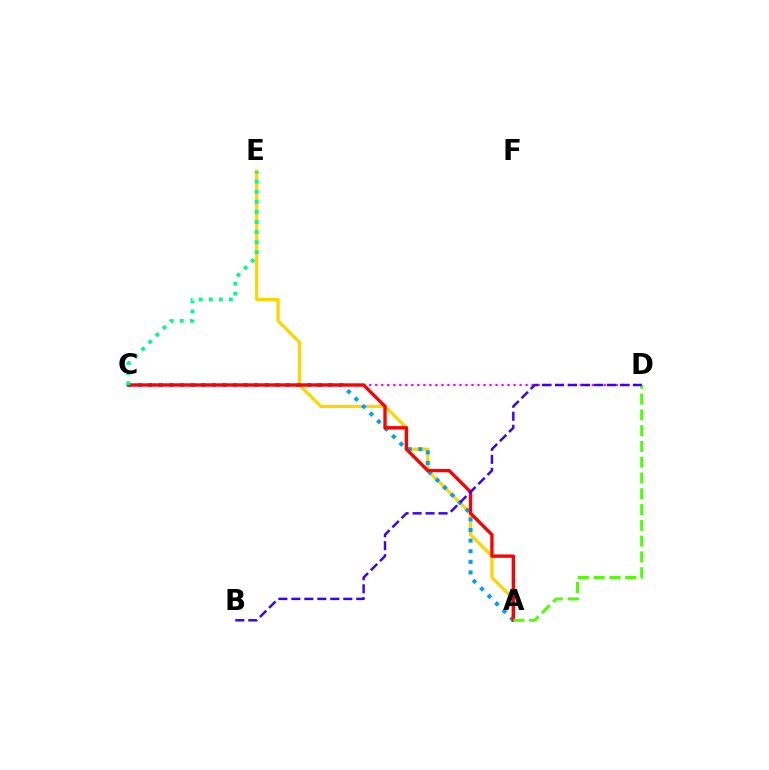{('C', 'D'): [{'color': '#ff00ed', 'line_style': 'dotted', 'thickness': 1.63}], ('A', 'E'): [{'color': '#ffd500', 'line_style': 'solid', 'thickness': 2.32}], ('A', 'C'): [{'color': '#009eff', 'line_style': 'dotted', 'thickness': 2.88}, {'color': '#ff0000', 'line_style': 'solid', 'thickness': 2.42}], ('A', 'D'): [{'color': '#4fff00', 'line_style': 'dashed', 'thickness': 2.14}], ('C', 'E'): [{'color': '#00ff86', 'line_style': 'dotted', 'thickness': 2.74}], ('B', 'D'): [{'color': '#3700ff', 'line_style': 'dashed', 'thickness': 1.76}]}